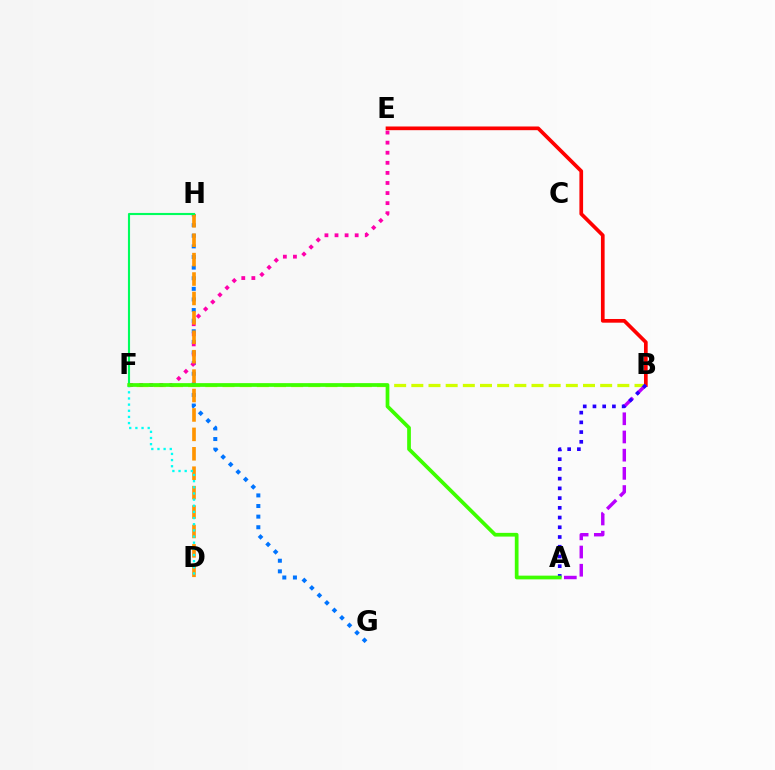{('B', 'F'): [{'color': '#d1ff00', 'line_style': 'dashed', 'thickness': 2.33}], ('G', 'H'): [{'color': '#0074ff', 'line_style': 'dotted', 'thickness': 2.88}], ('E', 'F'): [{'color': '#ff00ac', 'line_style': 'dotted', 'thickness': 2.74}], ('D', 'H'): [{'color': '#ff9400', 'line_style': 'dashed', 'thickness': 2.64}], ('B', 'E'): [{'color': '#ff0000', 'line_style': 'solid', 'thickness': 2.66}], ('D', 'F'): [{'color': '#00fff6', 'line_style': 'dotted', 'thickness': 1.67}], ('F', 'H'): [{'color': '#00ff5c', 'line_style': 'solid', 'thickness': 1.53}], ('A', 'B'): [{'color': '#b900ff', 'line_style': 'dashed', 'thickness': 2.47}, {'color': '#2500ff', 'line_style': 'dotted', 'thickness': 2.64}], ('A', 'F'): [{'color': '#3dff00', 'line_style': 'solid', 'thickness': 2.68}]}